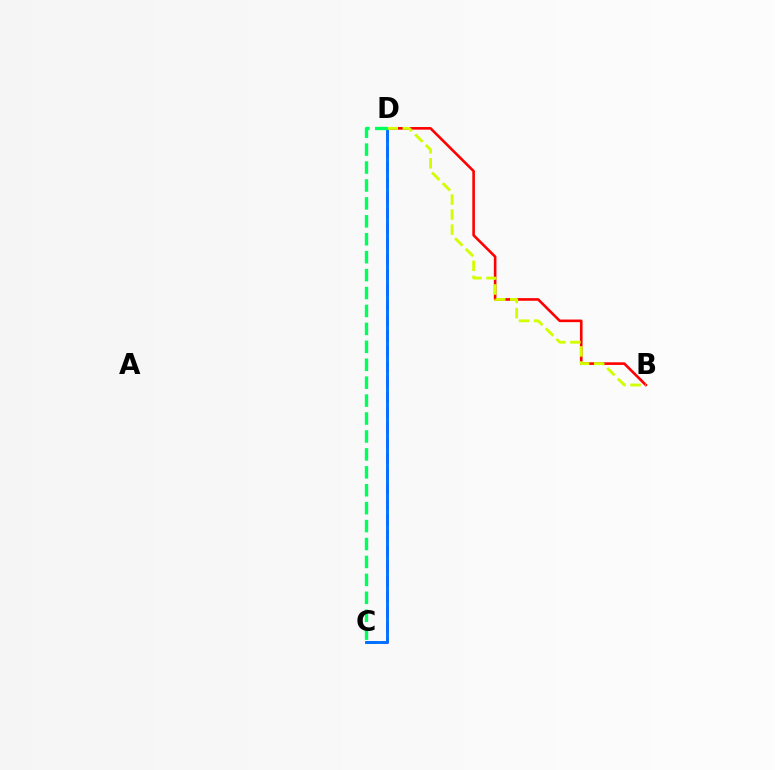{('B', 'D'): [{'color': '#ff0000', 'line_style': 'solid', 'thickness': 1.88}, {'color': '#d1ff00', 'line_style': 'dashed', 'thickness': 2.05}], ('C', 'D'): [{'color': '#b900ff', 'line_style': 'dashed', 'thickness': 2.08}, {'color': '#0074ff', 'line_style': 'solid', 'thickness': 2.09}, {'color': '#00ff5c', 'line_style': 'dashed', 'thickness': 2.44}]}